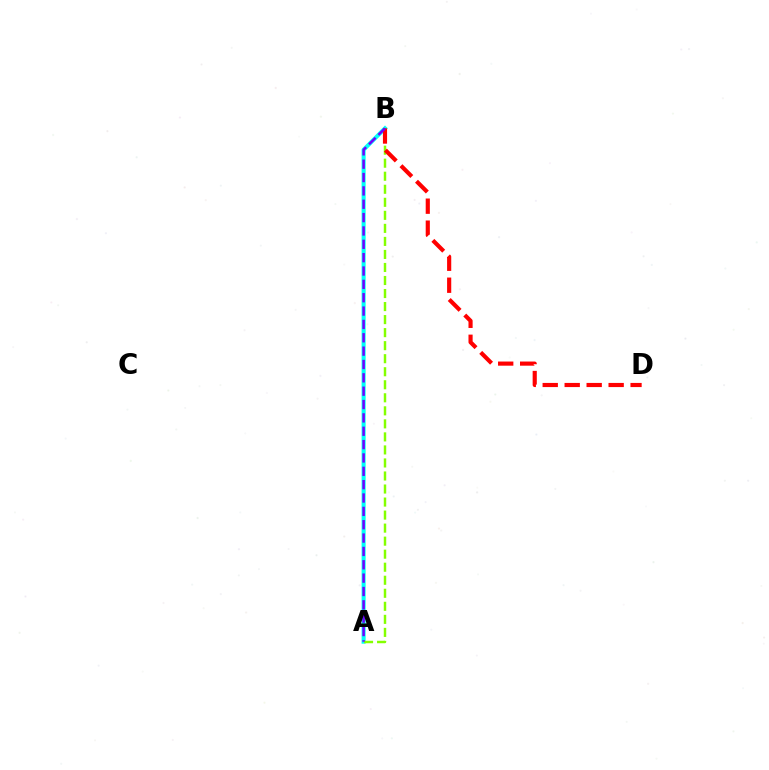{('A', 'B'): [{'color': '#00fff6', 'line_style': 'solid', 'thickness': 2.92}, {'color': '#84ff00', 'line_style': 'dashed', 'thickness': 1.77}, {'color': '#7200ff', 'line_style': 'dashed', 'thickness': 1.81}], ('B', 'D'): [{'color': '#ff0000', 'line_style': 'dashed', 'thickness': 2.99}]}